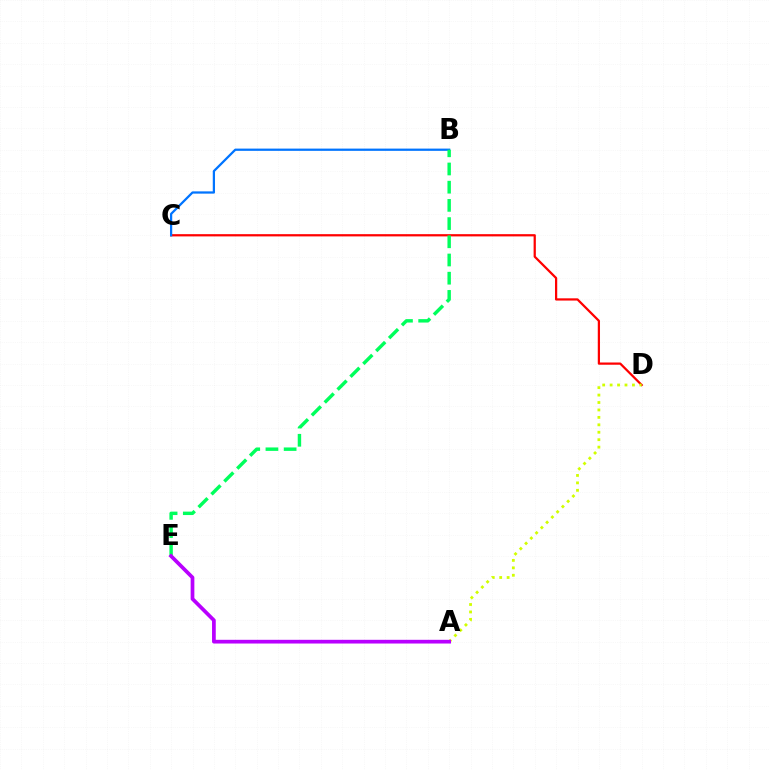{('C', 'D'): [{'color': '#ff0000', 'line_style': 'solid', 'thickness': 1.61}], ('B', 'C'): [{'color': '#0074ff', 'line_style': 'solid', 'thickness': 1.62}], ('B', 'E'): [{'color': '#00ff5c', 'line_style': 'dashed', 'thickness': 2.47}], ('A', 'D'): [{'color': '#d1ff00', 'line_style': 'dotted', 'thickness': 2.02}], ('A', 'E'): [{'color': '#b900ff', 'line_style': 'solid', 'thickness': 2.68}]}